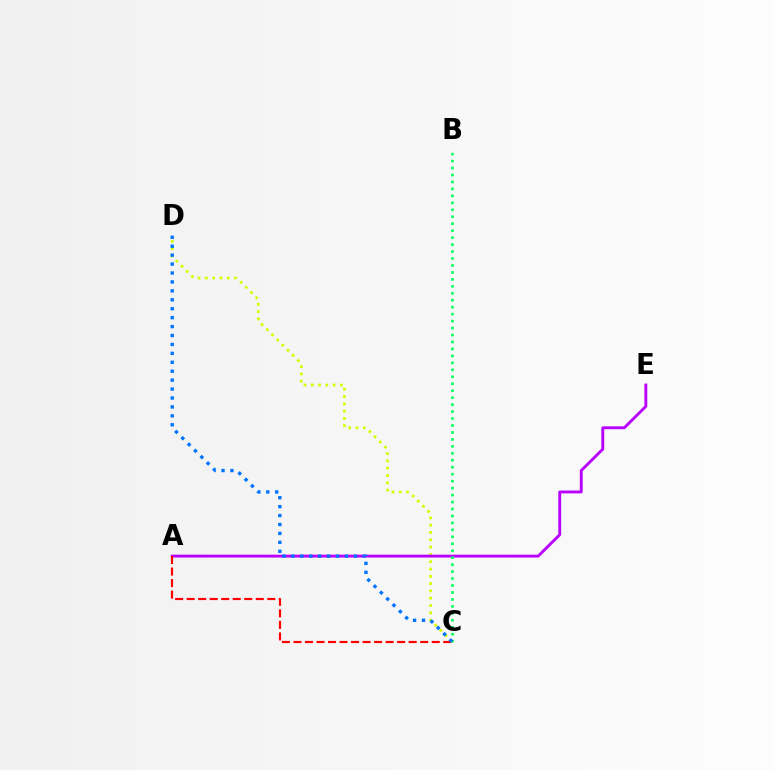{('C', 'D'): [{'color': '#d1ff00', 'line_style': 'dotted', 'thickness': 1.98}, {'color': '#0074ff', 'line_style': 'dotted', 'thickness': 2.43}], ('A', 'E'): [{'color': '#b900ff', 'line_style': 'solid', 'thickness': 2.07}], ('B', 'C'): [{'color': '#00ff5c', 'line_style': 'dotted', 'thickness': 1.89}], ('A', 'C'): [{'color': '#ff0000', 'line_style': 'dashed', 'thickness': 1.57}]}